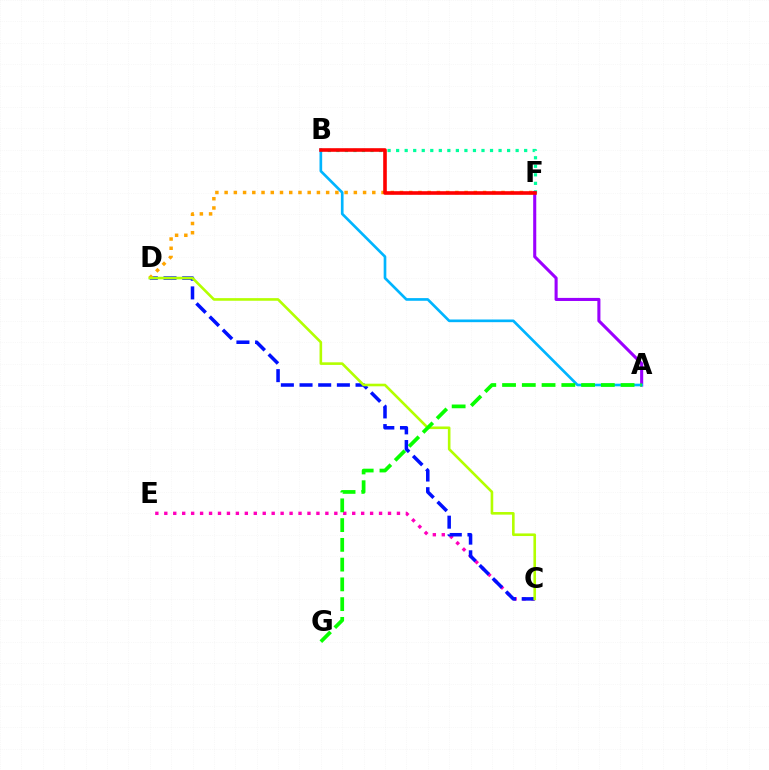{('B', 'F'): [{'color': '#00ff9d', 'line_style': 'dotted', 'thickness': 2.32}, {'color': '#ff0000', 'line_style': 'solid', 'thickness': 2.6}], ('A', 'F'): [{'color': '#9b00ff', 'line_style': 'solid', 'thickness': 2.22}], ('C', 'E'): [{'color': '#ff00bd', 'line_style': 'dotted', 'thickness': 2.43}], ('A', 'B'): [{'color': '#00b5ff', 'line_style': 'solid', 'thickness': 1.92}], ('C', 'D'): [{'color': '#0010ff', 'line_style': 'dashed', 'thickness': 2.54}, {'color': '#b3ff00', 'line_style': 'solid', 'thickness': 1.88}], ('D', 'F'): [{'color': '#ffa500', 'line_style': 'dotted', 'thickness': 2.51}], ('A', 'G'): [{'color': '#08ff00', 'line_style': 'dashed', 'thickness': 2.68}]}